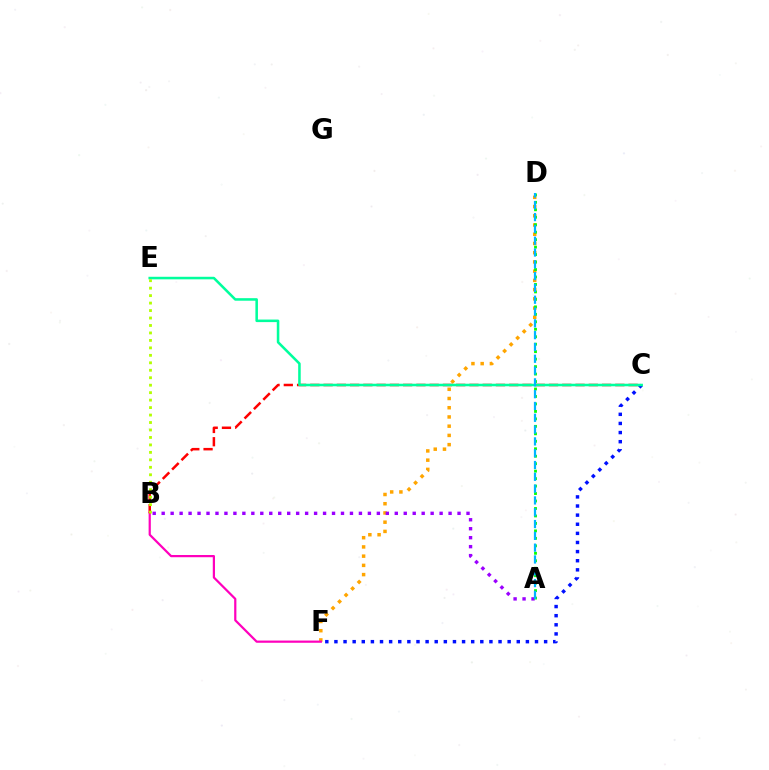{('D', 'F'): [{'color': '#ffa500', 'line_style': 'dotted', 'thickness': 2.51}], ('A', 'B'): [{'color': '#9b00ff', 'line_style': 'dotted', 'thickness': 2.44}], ('B', 'F'): [{'color': '#ff00bd', 'line_style': 'solid', 'thickness': 1.59}], ('B', 'C'): [{'color': '#ff0000', 'line_style': 'dashed', 'thickness': 1.8}], ('C', 'F'): [{'color': '#0010ff', 'line_style': 'dotted', 'thickness': 2.48}], ('A', 'D'): [{'color': '#08ff00', 'line_style': 'dotted', 'thickness': 2.03}, {'color': '#00b5ff', 'line_style': 'dashed', 'thickness': 1.6}], ('C', 'E'): [{'color': '#00ff9d', 'line_style': 'solid', 'thickness': 1.83}], ('B', 'E'): [{'color': '#b3ff00', 'line_style': 'dotted', 'thickness': 2.03}]}